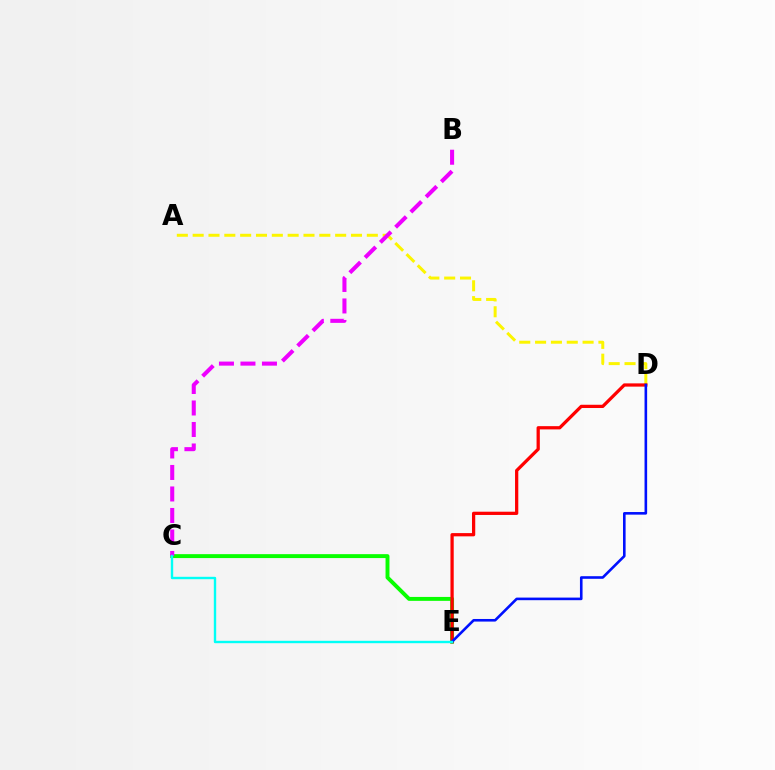{('A', 'D'): [{'color': '#fcf500', 'line_style': 'dashed', 'thickness': 2.15}], ('C', 'E'): [{'color': '#08ff00', 'line_style': 'solid', 'thickness': 2.82}, {'color': '#00fff6', 'line_style': 'solid', 'thickness': 1.72}], ('B', 'C'): [{'color': '#ee00ff', 'line_style': 'dashed', 'thickness': 2.92}], ('D', 'E'): [{'color': '#ff0000', 'line_style': 'solid', 'thickness': 2.34}, {'color': '#0010ff', 'line_style': 'solid', 'thickness': 1.87}]}